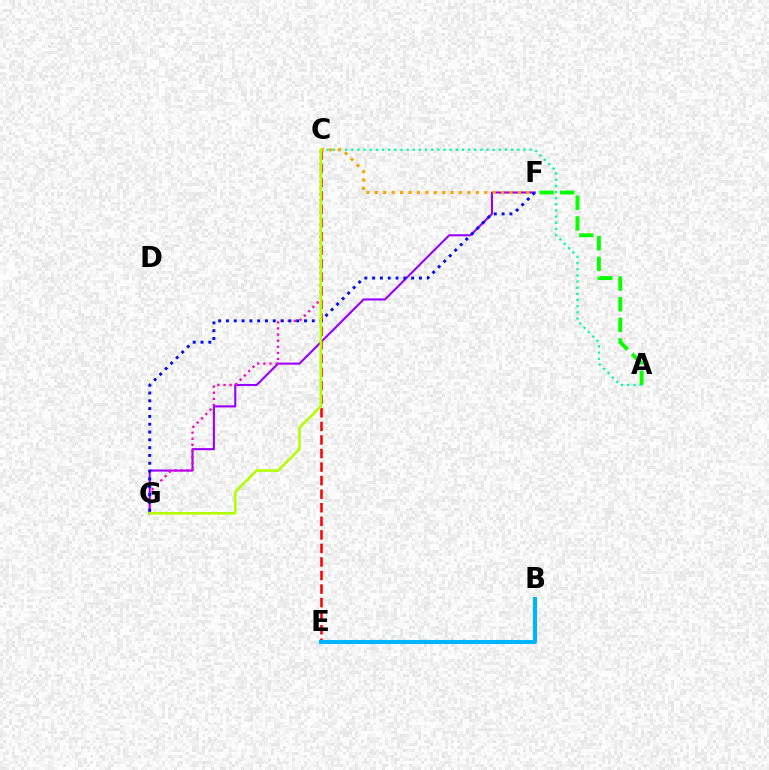{('A', 'F'): [{'color': '#08ff00', 'line_style': 'dashed', 'thickness': 2.8}], ('A', 'C'): [{'color': '#00ff9d', 'line_style': 'dotted', 'thickness': 1.67}], ('F', 'G'): [{'color': '#9b00ff', 'line_style': 'solid', 'thickness': 1.53}, {'color': '#0010ff', 'line_style': 'dotted', 'thickness': 2.12}], ('C', 'G'): [{'color': '#ff00bd', 'line_style': 'dotted', 'thickness': 1.66}, {'color': '#b3ff00', 'line_style': 'solid', 'thickness': 1.86}], ('C', 'E'): [{'color': '#ff0000', 'line_style': 'dashed', 'thickness': 1.84}], ('B', 'E'): [{'color': '#00b5ff', 'line_style': 'solid', 'thickness': 2.93}], ('C', 'F'): [{'color': '#ffa500', 'line_style': 'dotted', 'thickness': 2.29}]}